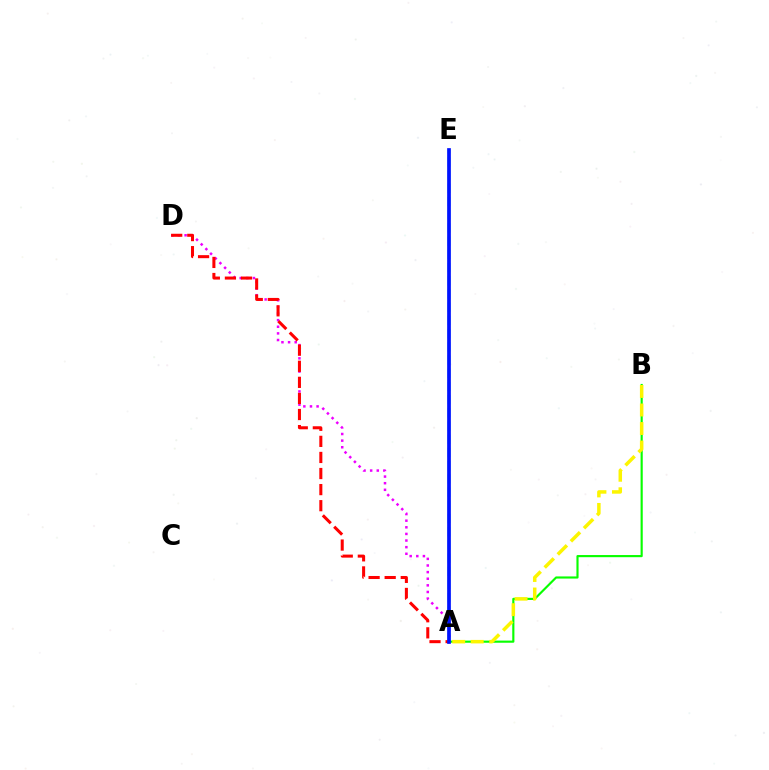{('A', 'E'): [{'color': '#00fff6', 'line_style': 'dashed', 'thickness': 1.79}, {'color': '#0010ff', 'line_style': 'solid', 'thickness': 2.66}], ('A', 'D'): [{'color': '#ee00ff', 'line_style': 'dotted', 'thickness': 1.8}, {'color': '#ff0000', 'line_style': 'dashed', 'thickness': 2.18}], ('A', 'B'): [{'color': '#08ff00', 'line_style': 'solid', 'thickness': 1.55}, {'color': '#fcf500', 'line_style': 'dashed', 'thickness': 2.52}]}